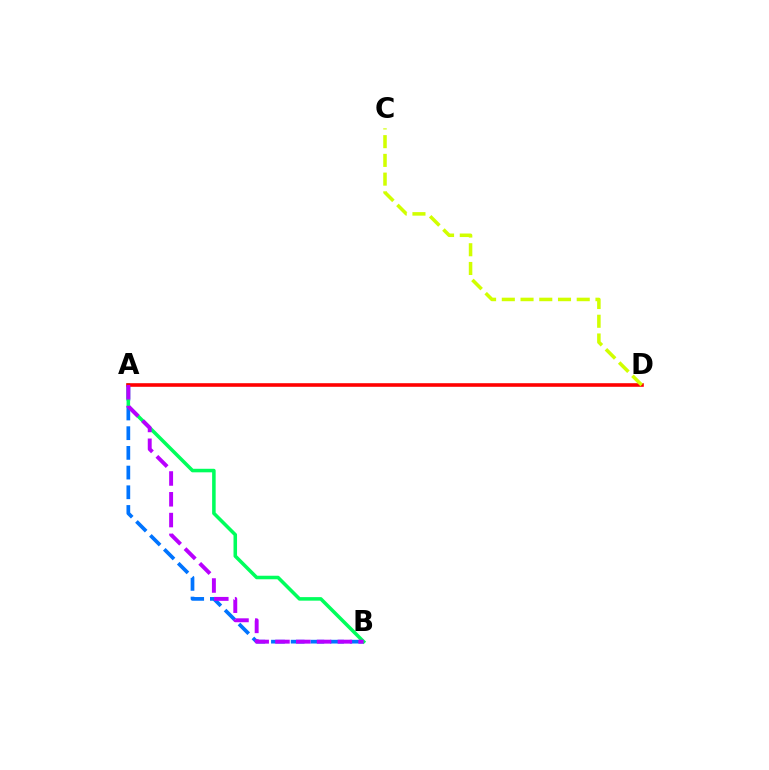{('A', 'B'): [{'color': '#0074ff', 'line_style': 'dashed', 'thickness': 2.68}, {'color': '#00ff5c', 'line_style': 'solid', 'thickness': 2.55}, {'color': '#b900ff', 'line_style': 'dashed', 'thickness': 2.82}], ('A', 'D'): [{'color': '#ff0000', 'line_style': 'solid', 'thickness': 2.59}], ('C', 'D'): [{'color': '#d1ff00', 'line_style': 'dashed', 'thickness': 2.54}]}